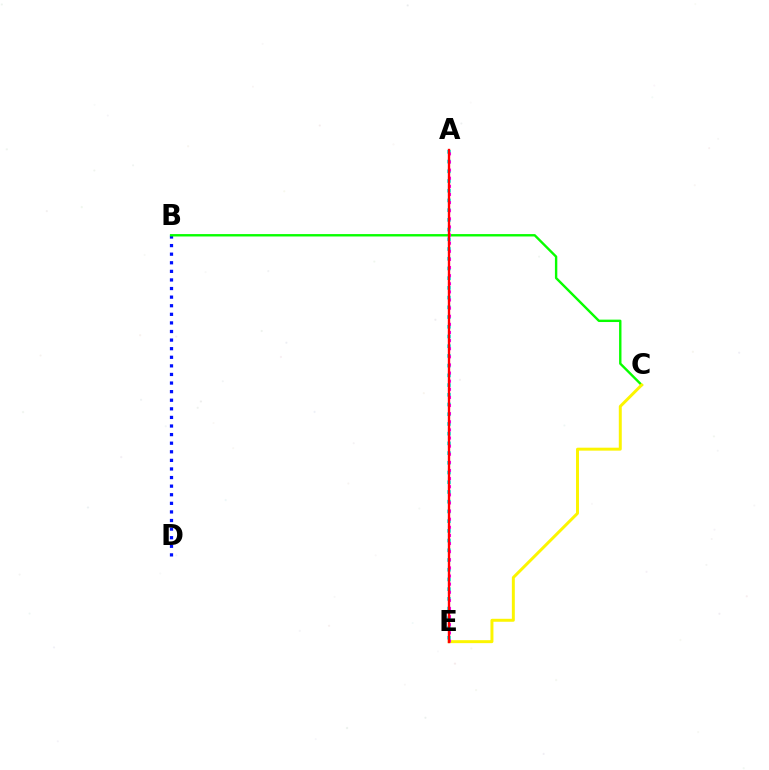{('B', 'D'): [{'color': '#0010ff', 'line_style': 'dotted', 'thickness': 2.33}], ('A', 'E'): [{'color': '#00fff6', 'line_style': 'dotted', 'thickness': 2.64}, {'color': '#ee00ff', 'line_style': 'dotted', 'thickness': 2.21}, {'color': '#ff0000', 'line_style': 'solid', 'thickness': 1.7}], ('B', 'C'): [{'color': '#08ff00', 'line_style': 'solid', 'thickness': 1.72}], ('C', 'E'): [{'color': '#fcf500', 'line_style': 'solid', 'thickness': 2.13}]}